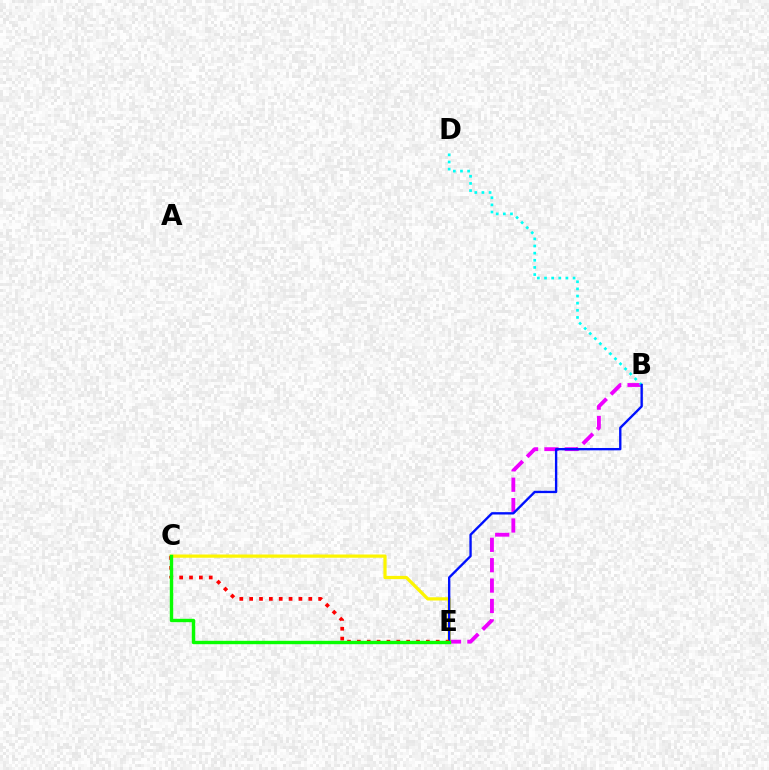{('B', 'E'): [{'color': '#ee00ff', 'line_style': 'dashed', 'thickness': 2.77}, {'color': '#0010ff', 'line_style': 'solid', 'thickness': 1.7}], ('C', 'E'): [{'color': '#fcf500', 'line_style': 'solid', 'thickness': 2.32}, {'color': '#ff0000', 'line_style': 'dotted', 'thickness': 2.68}, {'color': '#08ff00', 'line_style': 'solid', 'thickness': 2.45}], ('B', 'D'): [{'color': '#00fff6', 'line_style': 'dotted', 'thickness': 1.94}]}